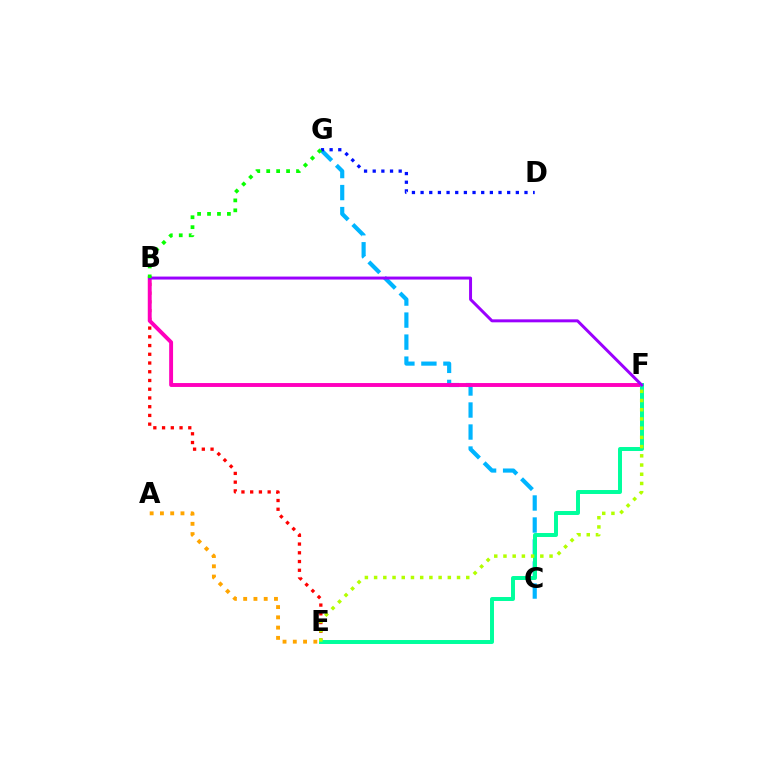{('C', 'G'): [{'color': '#00b5ff', 'line_style': 'dashed', 'thickness': 2.99}], ('B', 'E'): [{'color': '#ff0000', 'line_style': 'dotted', 'thickness': 2.37}], ('B', 'F'): [{'color': '#ff00bd', 'line_style': 'solid', 'thickness': 2.81}, {'color': '#9b00ff', 'line_style': 'solid', 'thickness': 2.14}], ('E', 'F'): [{'color': '#00ff9d', 'line_style': 'solid', 'thickness': 2.86}, {'color': '#b3ff00', 'line_style': 'dotted', 'thickness': 2.5}], ('A', 'E'): [{'color': '#ffa500', 'line_style': 'dotted', 'thickness': 2.79}], ('D', 'G'): [{'color': '#0010ff', 'line_style': 'dotted', 'thickness': 2.35}], ('B', 'G'): [{'color': '#08ff00', 'line_style': 'dotted', 'thickness': 2.7}]}